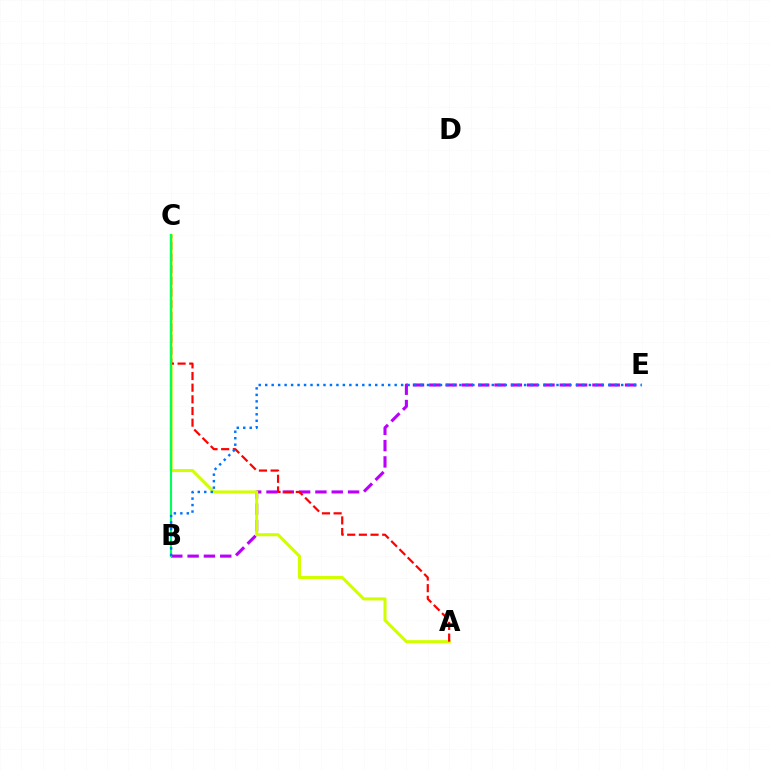{('B', 'E'): [{'color': '#b900ff', 'line_style': 'dashed', 'thickness': 2.22}, {'color': '#0074ff', 'line_style': 'dotted', 'thickness': 1.76}], ('A', 'C'): [{'color': '#d1ff00', 'line_style': 'solid', 'thickness': 2.2}, {'color': '#ff0000', 'line_style': 'dashed', 'thickness': 1.58}], ('B', 'C'): [{'color': '#00ff5c', 'line_style': 'solid', 'thickness': 1.52}]}